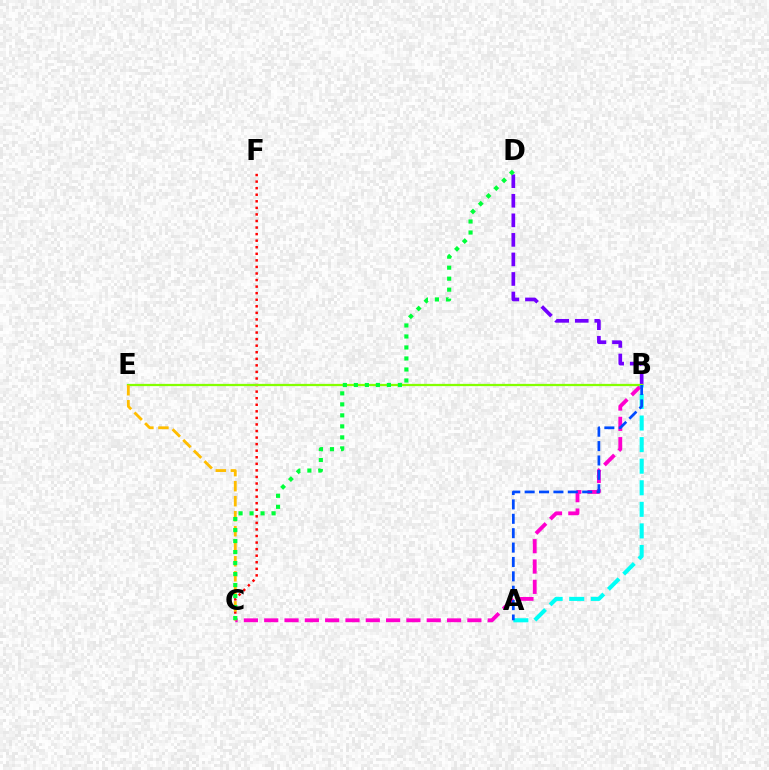{('B', 'C'): [{'color': '#ff00cf', 'line_style': 'dashed', 'thickness': 2.76}], ('C', 'F'): [{'color': '#ff0000', 'line_style': 'dotted', 'thickness': 1.78}], ('B', 'D'): [{'color': '#7200ff', 'line_style': 'dashed', 'thickness': 2.66}], ('B', 'E'): [{'color': '#84ff00', 'line_style': 'solid', 'thickness': 1.62}], ('C', 'E'): [{'color': '#ffbd00', 'line_style': 'dashed', 'thickness': 2.04}], ('A', 'B'): [{'color': '#00fff6', 'line_style': 'dashed', 'thickness': 2.93}, {'color': '#004bff', 'line_style': 'dashed', 'thickness': 1.95}], ('C', 'D'): [{'color': '#00ff39', 'line_style': 'dotted', 'thickness': 2.99}]}